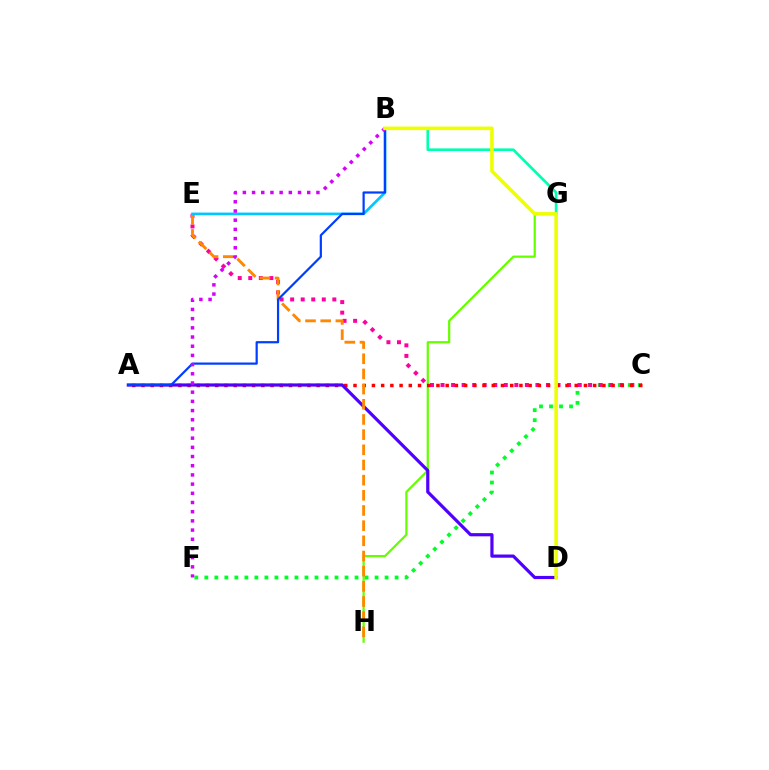{('G', 'H'): [{'color': '#66ff00', 'line_style': 'solid', 'thickness': 1.6}], ('C', 'F'): [{'color': '#00ff27', 'line_style': 'dotted', 'thickness': 2.72}], ('B', 'G'): [{'color': '#00ffaf', 'line_style': 'solid', 'thickness': 1.93}], ('C', 'E'): [{'color': '#ff00a0', 'line_style': 'dotted', 'thickness': 2.86}], ('A', 'C'): [{'color': '#ff0000', 'line_style': 'dotted', 'thickness': 2.5}], ('A', 'D'): [{'color': '#4f00ff', 'line_style': 'solid', 'thickness': 2.3}], ('E', 'H'): [{'color': '#ff8800', 'line_style': 'dashed', 'thickness': 2.06}], ('B', 'E'): [{'color': '#00c7ff', 'line_style': 'solid', 'thickness': 1.91}], ('A', 'B'): [{'color': '#003fff', 'line_style': 'solid', 'thickness': 1.59}], ('B', 'F'): [{'color': '#d600ff', 'line_style': 'dotted', 'thickness': 2.5}], ('B', 'D'): [{'color': '#eeff00', 'line_style': 'solid', 'thickness': 2.57}]}